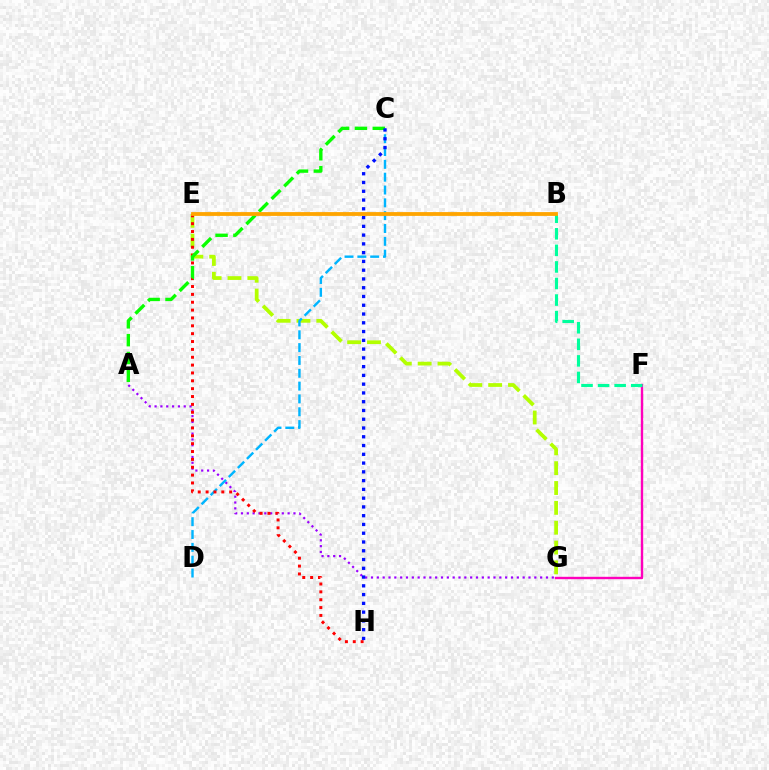{('F', 'G'): [{'color': '#ff00bd', 'line_style': 'solid', 'thickness': 1.72}], ('A', 'G'): [{'color': '#9b00ff', 'line_style': 'dotted', 'thickness': 1.58}], ('E', 'G'): [{'color': '#b3ff00', 'line_style': 'dashed', 'thickness': 2.7}], ('C', 'D'): [{'color': '#00b5ff', 'line_style': 'dashed', 'thickness': 1.74}], ('E', 'H'): [{'color': '#ff0000', 'line_style': 'dotted', 'thickness': 2.13}], ('A', 'C'): [{'color': '#08ff00', 'line_style': 'dashed', 'thickness': 2.42}], ('C', 'H'): [{'color': '#0010ff', 'line_style': 'dotted', 'thickness': 2.38}], ('B', 'F'): [{'color': '#00ff9d', 'line_style': 'dashed', 'thickness': 2.25}], ('B', 'E'): [{'color': '#ffa500', 'line_style': 'solid', 'thickness': 2.74}]}